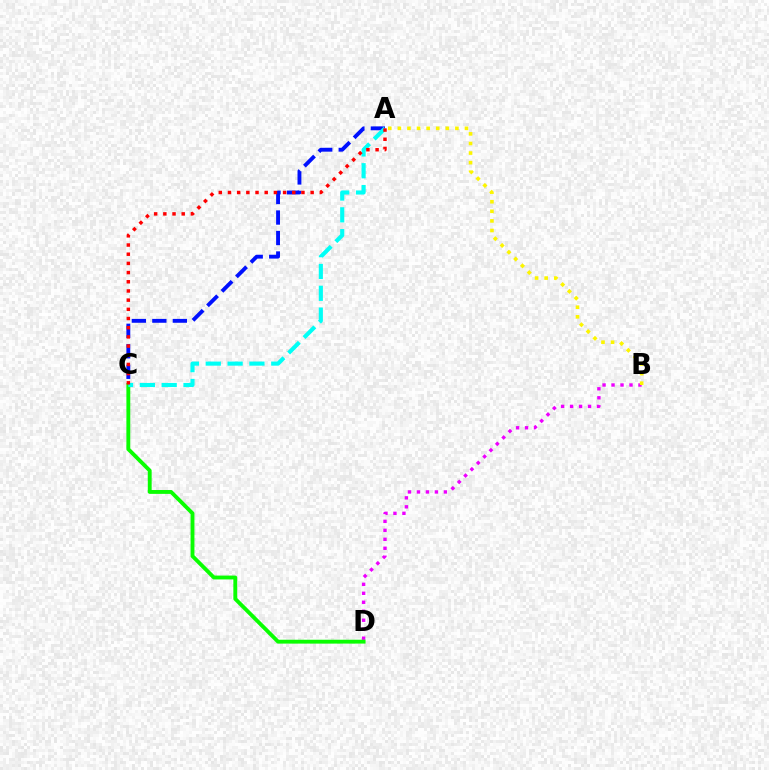{('B', 'D'): [{'color': '#ee00ff', 'line_style': 'dotted', 'thickness': 2.44}], ('A', 'C'): [{'color': '#0010ff', 'line_style': 'dashed', 'thickness': 2.78}, {'color': '#00fff6', 'line_style': 'dashed', 'thickness': 2.97}, {'color': '#ff0000', 'line_style': 'dotted', 'thickness': 2.5}], ('A', 'B'): [{'color': '#fcf500', 'line_style': 'dotted', 'thickness': 2.61}], ('C', 'D'): [{'color': '#08ff00', 'line_style': 'solid', 'thickness': 2.78}]}